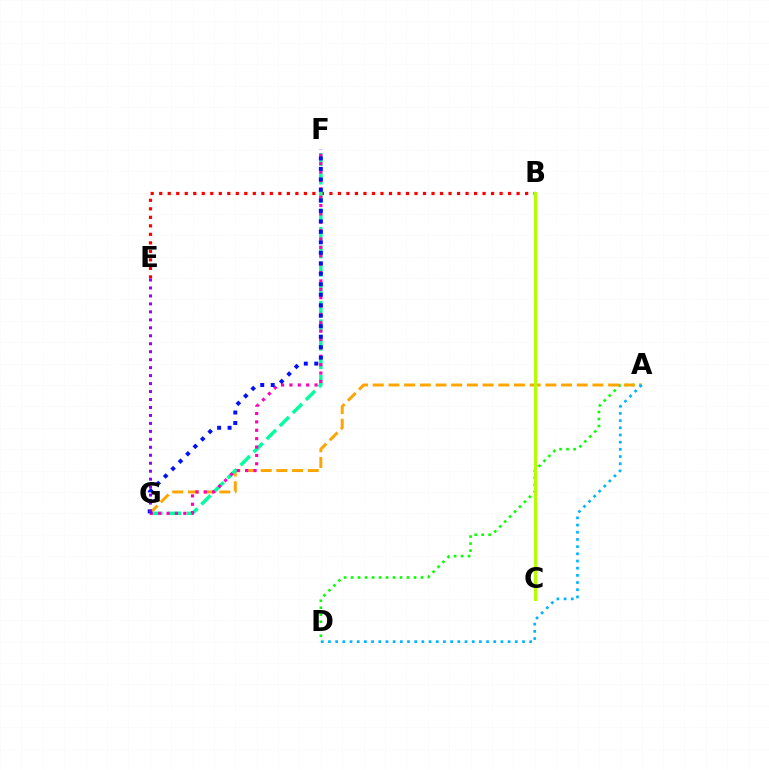{('A', 'D'): [{'color': '#08ff00', 'line_style': 'dotted', 'thickness': 1.9}, {'color': '#00b5ff', 'line_style': 'dotted', 'thickness': 1.95}], ('B', 'E'): [{'color': '#ff0000', 'line_style': 'dotted', 'thickness': 2.31}], ('A', 'G'): [{'color': '#ffa500', 'line_style': 'dashed', 'thickness': 2.13}], ('F', 'G'): [{'color': '#00ff9d', 'line_style': 'dashed', 'thickness': 2.51}, {'color': '#ff00bd', 'line_style': 'dotted', 'thickness': 2.28}, {'color': '#0010ff', 'line_style': 'dotted', 'thickness': 2.85}], ('E', 'G'): [{'color': '#9b00ff', 'line_style': 'dotted', 'thickness': 2.16}], ('B', 'C'): [{'color': '#b3ff00', 'line_style': 'solid', 'thickness': 2.17}]}